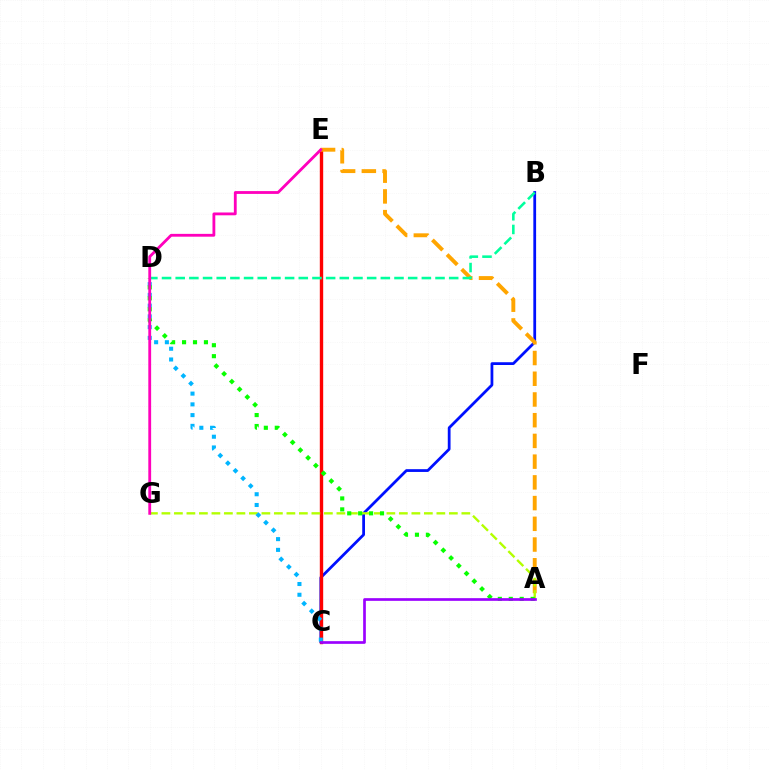{('B', 'C'): [{'color': '#0010ff', 'line_style': 'solid', 'thickness': 1.99}], ('C', 'E'): [{'color': '#ff0000', 'line_style': 'solid', 'thickness': 2.43}], ('A', 'E'): [{'color': '#ffa500', 'line_style': 'dashed', 'thickness': 2.82}], ('A', 'G'): [{'color': '#b3ff00', 'line_style': 'dashed', 'thickness': 1.7}], ('C', 'D'): [{'color': '#00b5ff', 'line_style': 'dotted', 'thickness': 2.92}], ('A', 'D'): [{'color': '#08ff00', 'line_style': 'dotted', 'thickness': 2.97}], ('A', 'C'): [{'color': '#9b00ff', 'line_style': 'solid', 'thickness': 1.93}], ('B', 'D'): [{'color': '#00ff9d', 'line_style': 'dashed', 'thickness': 1.86}], ('E', 'G'): [{'color': '#ff00bd', 'line_style': 'solid', 'thickness': 2.03}]}